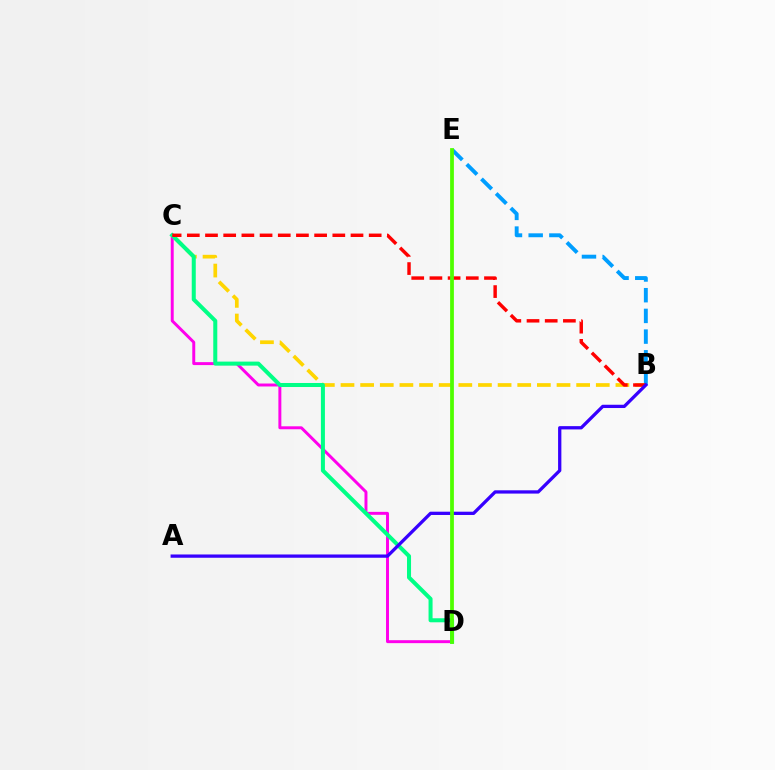{('B', 'C'): [{'color': '#ffd500', 'line_style': 'dashed', 'thickness': 2.67}, {'color': '#ff0000', 'line_style': 'dashed', 'thickness': 2.47}], ('C', 'D'): [{'color': '#ff00ed', 'line_style': 'solid', 'thickness': 2.13}, {'color': '#00ff86', 'line_style': 'solid', 'thickness': 2.9}], ('B', 'E'): [{'color': '#009eff', 'line_style': 'dashed', 'thickness': 2.81}], ('A', 'B'): [{'color': '#3700ff', 'line_style': 'solid', 'thickness': 2.36}], ('D', 'E'): [{'color': '#4fff00', 'line_style': 'solid', 'thickness': 2.71}]}